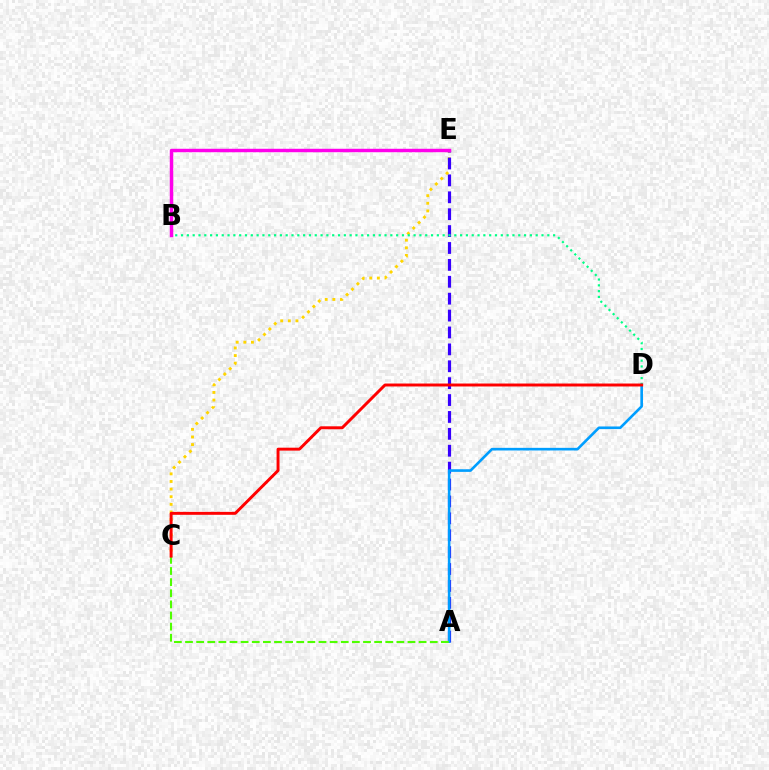{('C', 'E'): [{'color': '#ffd500', 'line_style': 'dotted', 'thickness': 2.07}], ('A', 'E'): [{'color': '#3700ff', 'line_style': 'dashed', 'thickness': 2.3}], ('B', 'D'): [{'color': '#00ff86', 'line_style': 'dotted', 'thickness': 1.58}], ('B', 'E'): [{'color': '#ff00ed', 'line_style': 'solid', 'thickness': 2.48}], ('A', 'D'): [{'color': '#009eff', 'line_style': 'solid', 'thickness': 1.9}], ('A', 'C'): [{'color': '#4fff00', 'line_style': 'dashed', 'thickness': 1.51}], ('C', 'D'): [{'color': '#ff0000', 'line_style': 'solid', 'thickness': 2.12}]}